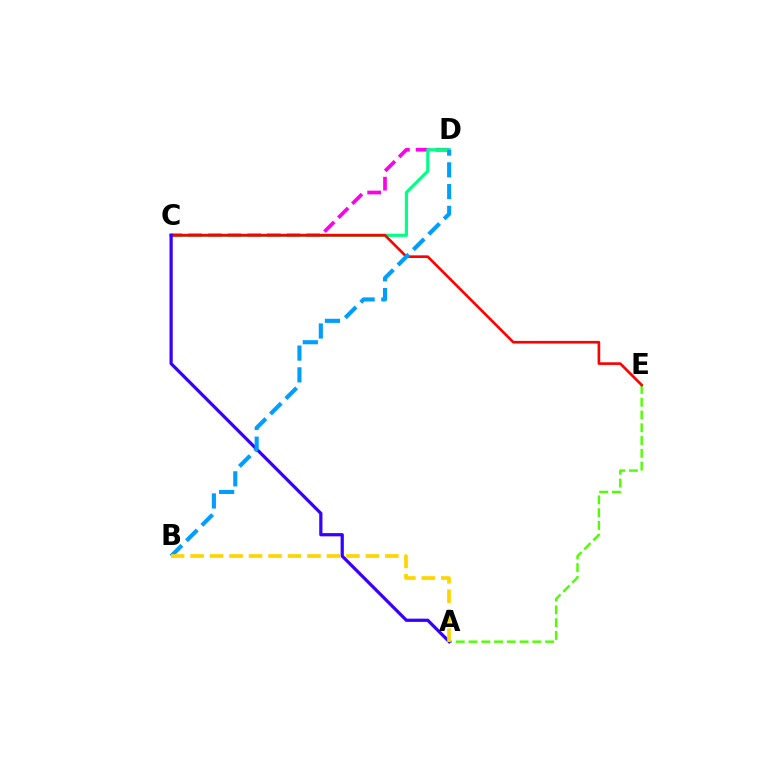{('C', 'D'): [{'color': '#ff00ed', 'line_style': 'dashed', 'thickness': 2.67}, {'color': '#00ff86', 'line_style': 'solid', 'thickness': 2.27}], ('A', 'E'): [{'color': '#4fff00', 'line_style': 'dashed', 'thickness': 1.73}], ('C', 'E'): [{'color': '#ff0000', 'line_style': 'solid', 'thickness': 1.9}], ('A', 'C'): [{'color': '#3700ff', 'line_style': 'solid', 'thickness': 2.32}], ('B', 'D'): [{'color': '#009eff', 'line_style': 'dashed', 'thickness': 2.96}], ('A', 'B'): [{'color': '#ffd500', 'line_style': 'dashed', 'thickness': 2.65}]}